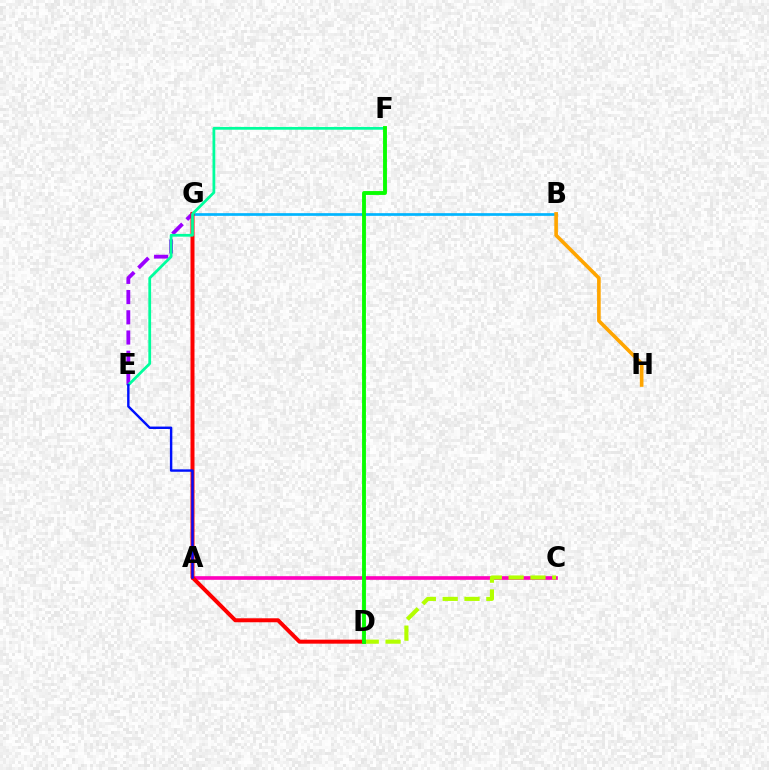{('A', 'C'): [{'color': '#ff00bd', 'line_style': 'solid', 'thickness': 2.62}], ('B', 'G'): [{'color': '#00b5ff', 'line_style': 'solid', 'thickness': 1.93}], ('C', 'D'): [{'color': '#b3ff00', 'line_style': 'dashed', 'thickness': 2.97}], ('B', 'H'): [{'color': '#ffa500', 'line_style': 'solid', 'thickness': 2.61}], ('E', 'G'): [{'color': '#9b00ff', 'line_style': 'dashed', 'thickness': 2.75}], ('D', 'G'): [{'color': '#ff0000', 'line_style': 'solid', 'thickness': 2.87}], ('E', 'F'): [{'color': '#00ff9d', 'line_style': 'solid', 'thickness': 1.99}], ('D', 'F'): [{'color': '#08ff00', 'line_style': 'solid', 'thickness': 2.78}], ('A', 'E'): [{'color': '#0010ff', 'line_style': 'solid', 'thickness': 1.75}]}